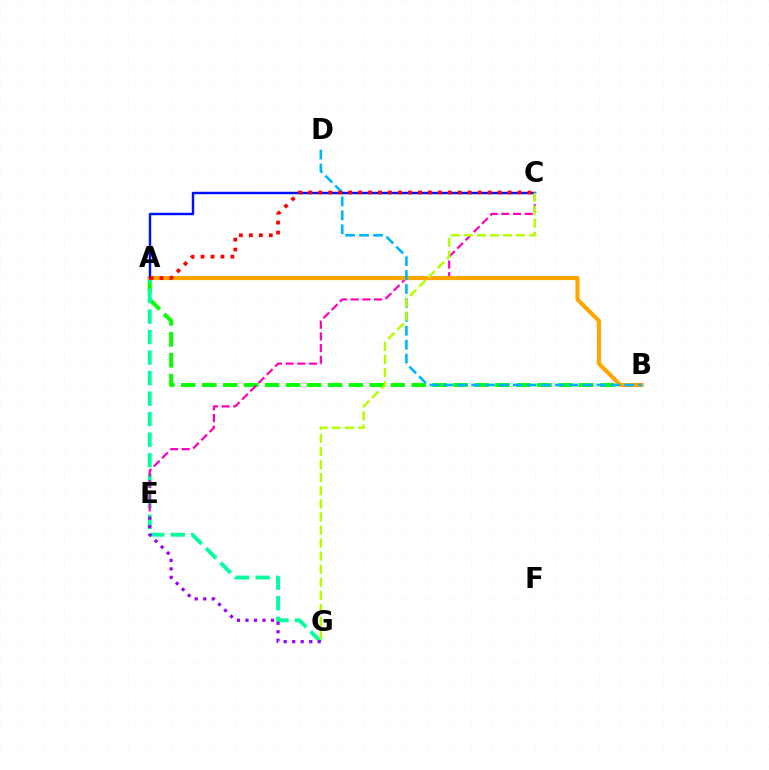{('A', 'B'): [{'color': '#08ff00', 'line_style': 'dashed', 'thickness': 2.85}, {'color': '#ffa500', 'line_style': 'solid', 'thickness': 2.95}], ('A', 'G'): [{'color': '#00ff9d', 'line_style': 'dashed', 'thickness': 2.79}], ('C', 'E'): [{'color': '#ff00bd', 'line_style': 'dashed', 'thickness': 1.59}], ('B', 'D'): [{'color': '#00b5ff', 'line_style': 'dashed', 'thickness': 1.89}], ('A', 'C'): [{'color': '#0010ff', 'line_style': 'solid', 'thickness': 1.76}, {'color': '#ff0000', 'line_style': 'dotted', 'thickness': 2.71}], ('C', 'G'): [{'color': '#b3ff00', 'line_style': 'dashed', 'thickness': 1.78}], ('E', 'G'): [{'color': '#9b00ff', 'line_style': 'dotted', 'thickness': 2.31}]}